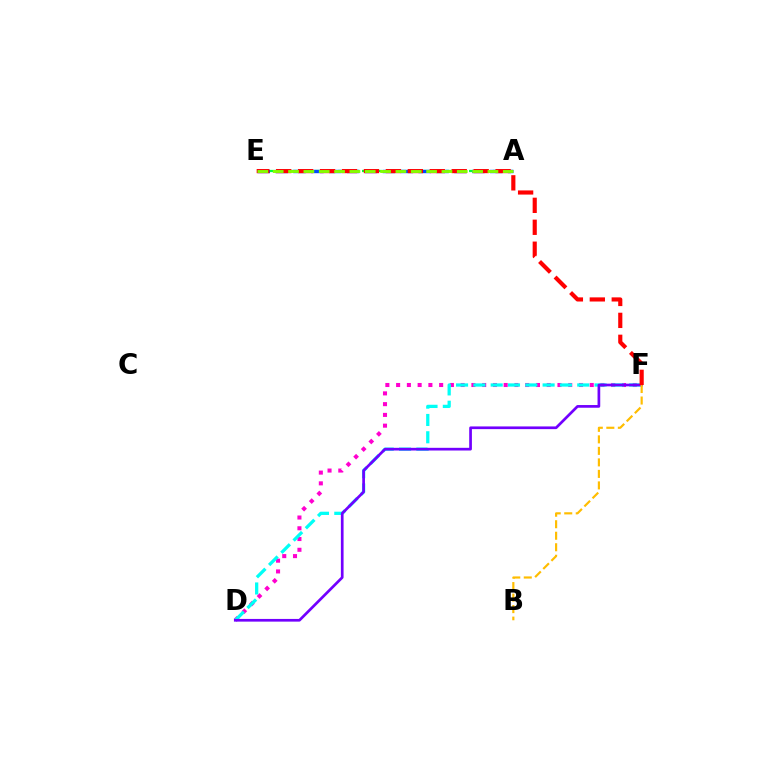{('D', 'F'): [{'color': '#ff00cf', 'line_style': 'dotted', 'thickness': 2.92}, {'color': '#00fff6', 'line_style': 'dashed', 'thickness': 2.35}, {'color': '#7200ff', 'line_style': 'solid', 'thickness': 1.94}], ('A', 'E'): [{'color': '#00ff39', 'line_style': 'dashed', 'thickness': 1.62}, {'color': '#004bff', 'line_style': 'dashed', 'thickness': 2.43}, {'color': '#84ff00', 'line_style': 'dashed', 'thickness': 2.08}], ('B', 'F'): [{'color': '#ffbd00', 'line_style': 'dashed', 'thickness': 1.56}], ('E', 'F'): [{'color': '#ff0000', 'line_style': 'dashed', 'thickness': 2.98}]}